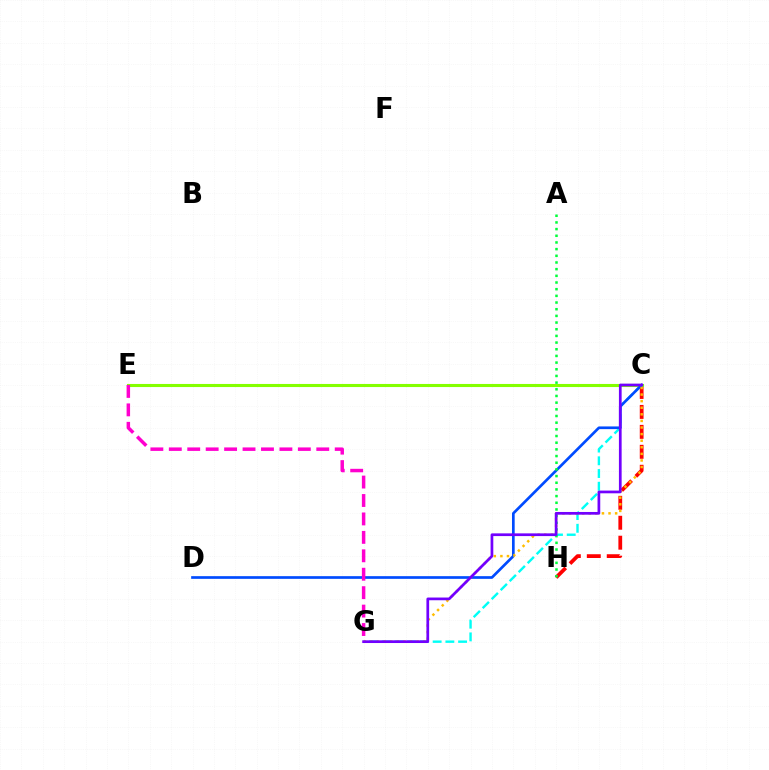{('C', 'G'): [{'color': '#00fff6', 'line_style': 'dashed', 'thickness': 1.73}, {'color': '#ffbd00', 'line_style': 'dotted', 'thickness': 1.79}, {'color': '#7200ff', 'line_style': 'solid', 'thickness': 1.96}], ('C', 'H'): [{'color': '#ff0000', 'line_style': 'dashed', 'thickness': 2.71}], ('C', 'E'): [{'color': '#84ff00', 'line_style': 'solid', 'thickness': 2.22}], ('C', 'D'): [{'color': '#004bff', 'line_style': 'solid', 'thickness': 1.94}], ('A', 'H'): [{'color': '#00ff39', 'line_style': 'dotted', 'thickness': 1.81}], ('E', 'G'): [{'color': '#ff00cf', 'line_style': 'dashed', 'thickness': 2.5}]}